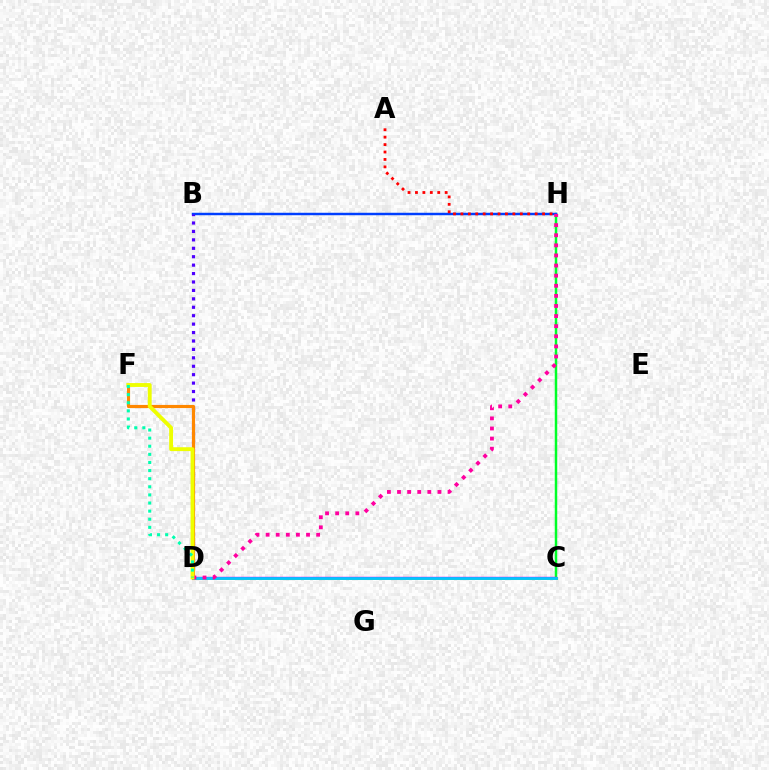{('C', 'H'): [{'color': '#00ff27', 'line_style': 'solid', 'thickness': 1.78}], ('B', 'H'): [{'color': '#003fff', 'line_style': 'solid', 'thickness': 1.77}], ('C', 'D'): [{'color': '#66ff00', 'line_style': 'solid', 'thickness': 2.07}, {'color': '#d600ff', 'line_style': 'solid', 'thickness': 1.74}, {'color': '#00c7ff', 'line_style': 'solid', 'thickness': 1.98}], ('B', 'D'): [{'color': '#4f00ff', 'line_style': 'dotted', 'thickness': 2.29}], ('D', 'F'): [{'color': '#ff8800', 'line_style': 'solid', 'thickness': 2.27}, {'color': '#eeff00', 'line_style': 'solid', 'thickness': 2.78}, {'color': '#00ffaf', 'line_style': 'dotted', 'thickness': 2.2}], ('A', 'H'): [{'color': '#ff0000', 'line_style': 'dotted', 'thickness': 2.02}], ('D', 'H'): [{'color': '#ff00a0', 'line_style': 'dotted', 'thickness': 2.74}]}